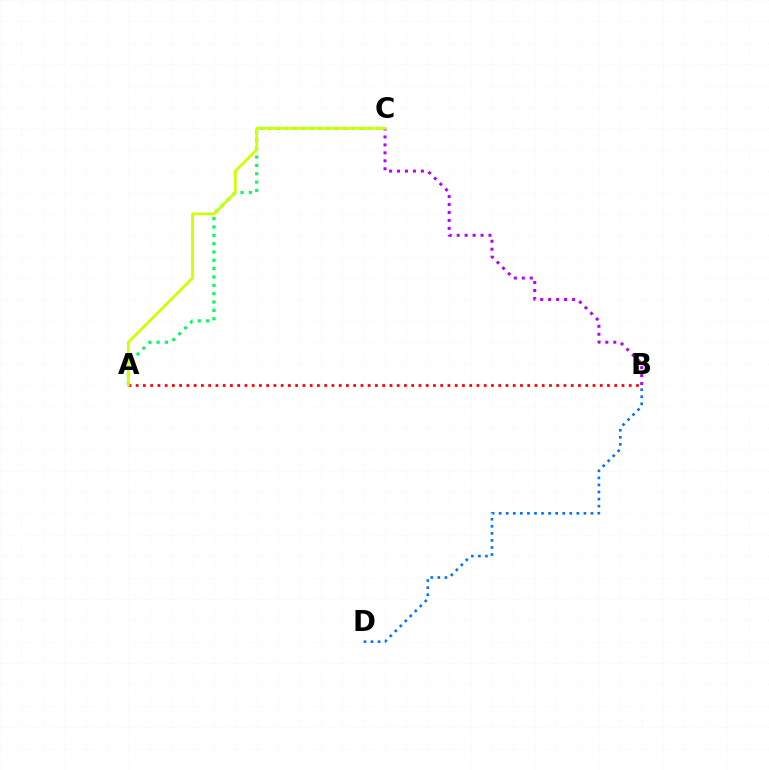{('A', 'C'): [{'color': '#00ff5c', 'line_style': 'dotted', 'thickness': 2.27}, {'color': '#d1ff00', 'line_style': 'solid', 'thickness': 2.0}], ('B', 'D'): [{'color': '#0074ff', 'line_style': 'dotted', 'thickness': 1.92}], ('A', 'B'): [{'color': '#ff0000', 'line_style': 'dotted', 'thickness': 1.97}], ('B', 'C'): [{'color': '#b900ff', 'line_style': 'dotted', 'thickness': 2.16}]}